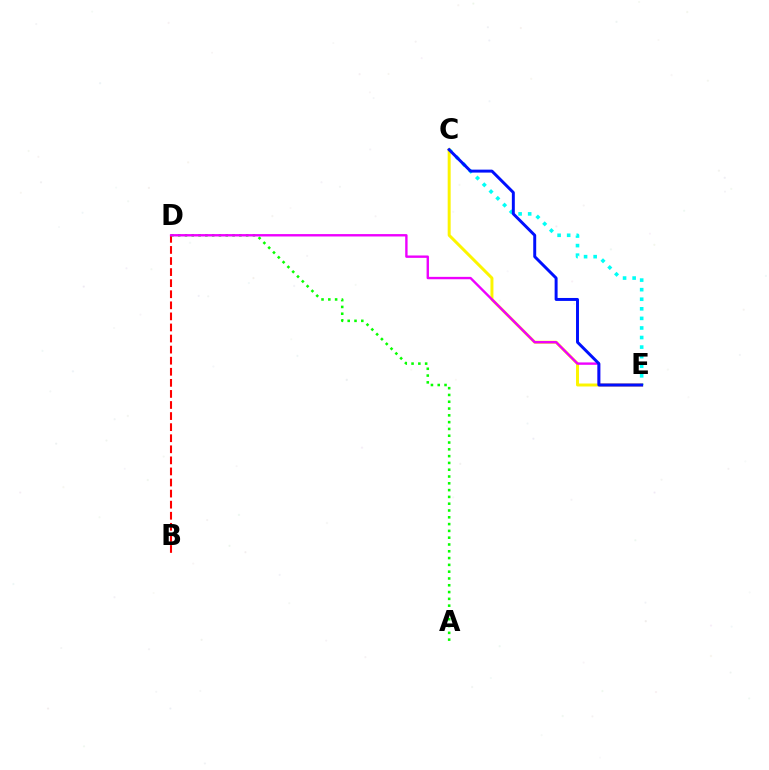{('B', 'D'): [{'color': '#ff0000', 'line_style': 'dashed', 'thickness': 1.5}], ('A', 'D'): [{'color': '#08ff00', 'line_style': 'dotted', 'thickness': 1.85}], ('C', 'E'): [{'color': '#00fff6', 'line_style': 'dotted', 'thickness': 2.6}, {'color': '#fcf500', 'line_style': 'solid', 'thickness': 2.14}, {'color': '#0010ff', 'line_style': 'solid', 'thickness': 2.13}], ('D', 'E'): [{'color': '#ee00ff', 'line_style': 'solid', 'thickness': 1.72}]}